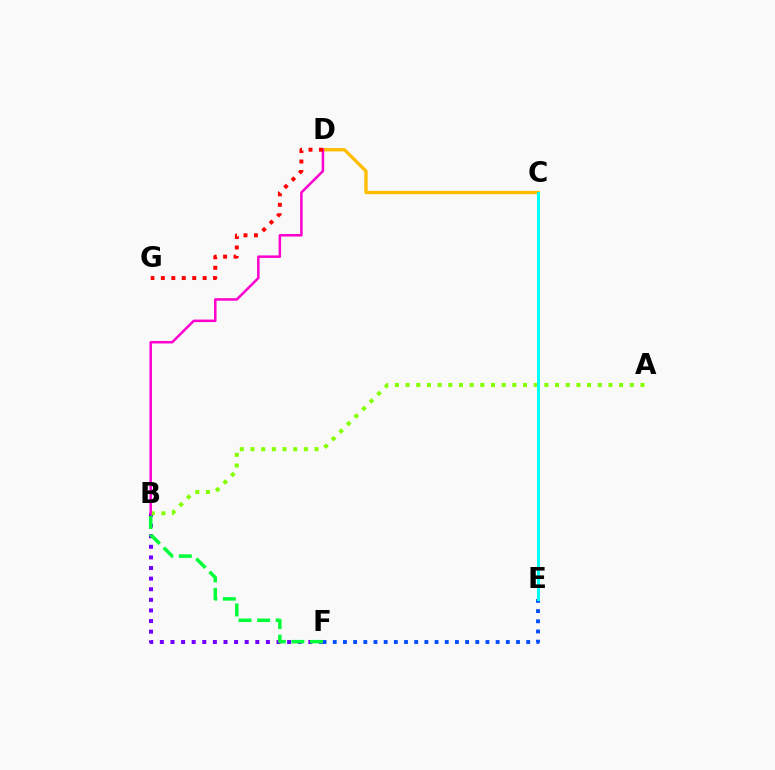{('E', 'F'): [{'color': '#004bff', 'line_style': 'dotted', 'thickness': 2.77}], ('B', 'F'): [{'color': '#7200ff', 'line_style': 'dotted', 'thickness': 2.88}, {'color': '#00ff39', 'line_style': 'dashed', 'thickness': 2.52}], ('A', 'B'): [{'color': '#84ff00', 'line_style': 'dotted', 'thickness': 2.9}], ('C', 'D'): [{'color': '#ffbd00', 'line_style': 'solid', 'thickness': 2.4}], ('C', 'E'): [{'color': '#00fff6', 'line_style': 'solid', 'thickness': 2.14}], ('B', 'D'): [{'color': '#ff00cf', 'line_style': 'solid', 'thickness': 1.81}], ('D', 'G'): [{'color': '#ff0000', 'line_style': 'dotted', 'thickness': 2.84}]}